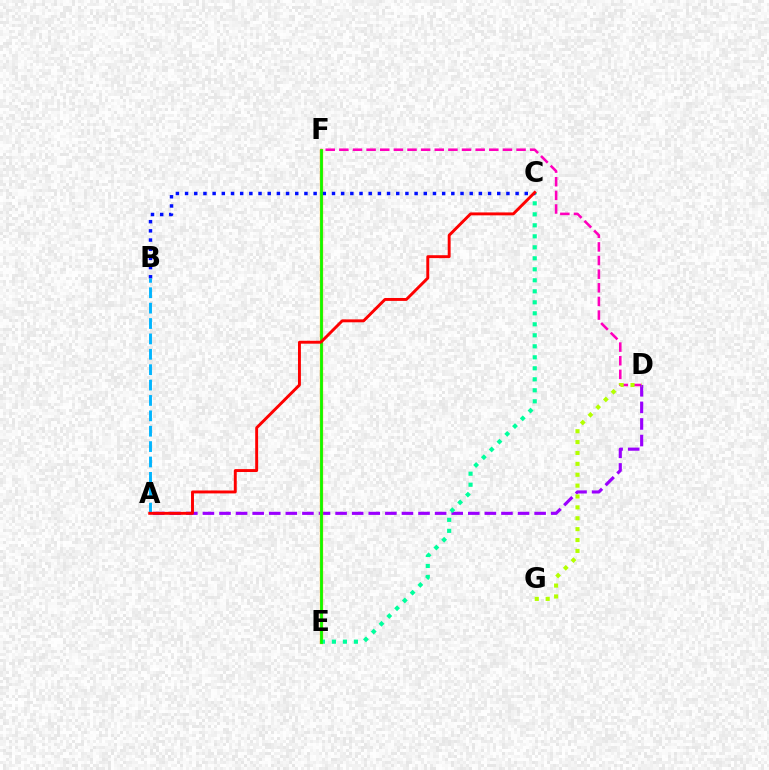{('D', 'F'): [{'color': '#ff00bd', 'line_style': 'dashed', 'thickness': 1.85}], ('A', 'D'): [{'color': '#9b00ff', 'line_style': 'dashed', 'thickness': 2.25}], ('E', 'F'): [{'color': '#ffa500', 'line_style': 'solid', 'thickness': 2.37}, {'color': '#08ff00', 'line_style': 'solid', 'thickness': 1.91}], ('C', 'E'): [{'color': '#00ff9d', 'line_style': 'dotted', 'thickness': 2.99}], ('B', 'C'): [{'color': '#0010ff', 'line_style': 'dotted', 'thickness': 2.49}], ('D', 'G'): [{'color': '#b3ff00', 'line_style': 'dotted', 'thickness': 2.96}], ('A', 'B'): [{'color': '#00b5ff', 'line_style': 'dashed', 'thickness': 2.09}], ('A', 'C'): [{'color': '#ff0000', 'line_style': 'solid', 'thickness': 2.1}]}